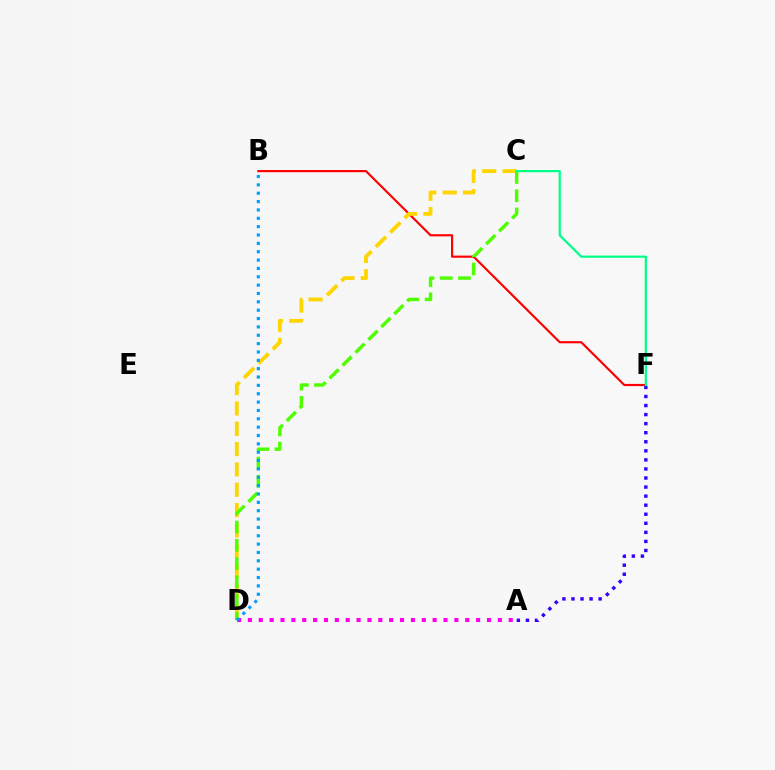{('B', 'F'): [{'color': '#ff0000', 'line_style': 'solid', 'thickness': 1.56}], ('A', 'F'): [{'color': '#3700ff', 'line_style': 'dotted', 'thickness': 2.46}], ('C', 'D'): [{'color': '#ffd500', 'line_style': 'dashed', 'thickness': 2.76}, {'color': '#4fff00', 'line_style': 'dashed', 'thickness': 2.48}], ('A', 'D'): [{'color': '#ff00ed', 'line_style': 'dotted', 'thickness': 2.95}], ('B', 'D'): [{'color': '#009eff', 'line_style': 'dotted', 'thickness': 2.27}], ('C', 'F'): [{'color': '#00ff86', 'line_style': 'solid', 'thickness': 1.6}]}